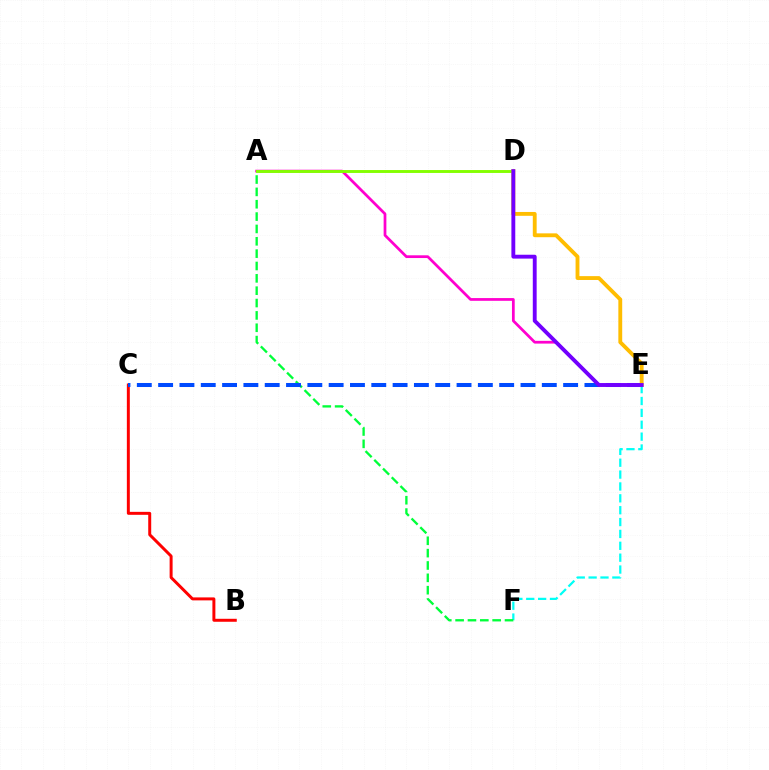{('B', 'C'): [{'color': '#ff0000', 'line_style': 'solid', 'thickness': 2.14}], ('E', 'F'): [{'color': '#00fff6', 'line_style': 'dashed', 'thickness': 1.61}], ('A', 'F'): [{'color': '#00ff39', 'line_style': 'dashed', 'thickness': 1.68}], ('C', 'E'): [{'color': '#004bff', 'line_style': 'dashed', 'thickness': 2.9}], ('A', 'E'): [{'color': '#ff00cf', 'line_style': 'solid', 'thickness': 1.98}], ('A', 'D'): [{'color': '#84ff00', 'line_style': 'solid', 'thickness': 2.09}], ('D', 'E'): [{'color': '#ffbd00', 'line_style': 'solid', 'thickness': 2.77}, {'color': '#7200ff', 'line_style': 'solid', 'thickness': 2.79}]}